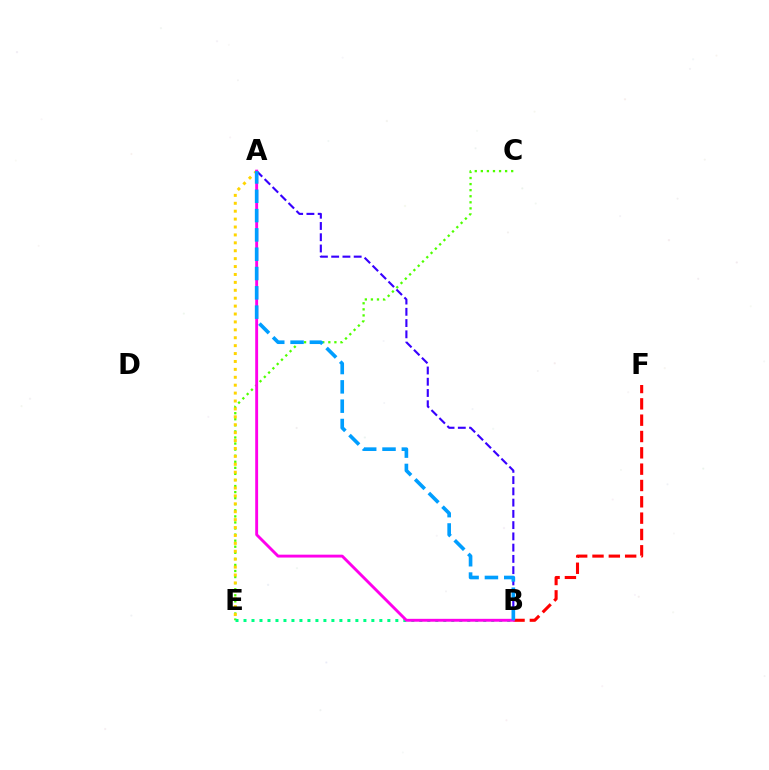{('C', 'E'): [{'color': '#4fff00', 'line_style': 'dotted', 'thickness': 1.65}], ('B', 'E'): [{'color': '#00ff86', 'line_style': 'dotted', 'thickness': 2.17}], ('A', 'E'): [{'color': '#ffd500', 'line_style': 'dotted', 'thickness': 2.15}], ('B', 'F'): [{'color': '#ff0000', 'line_style': 'dashed', 'thickness': 2.22}], ('A', 'B'): [{'color': '#3700ff', 'line_style': 'dashed', 'thickness': 1.53}, {'color': '#ff00ed', 'line_style': 'solid', 'thickness': 2.08}, {'color': '#009eff', 'line_style': 'dashed', 'thickness': 2.62}]}